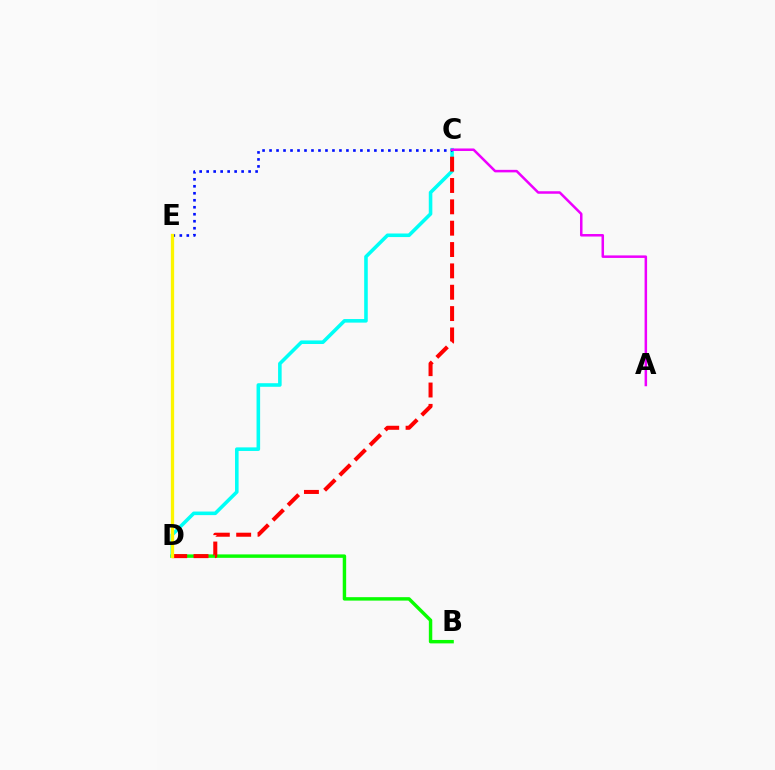{('C', 'D'): [{'color': '#00fff6', 'line_style': 'solid', 'thickness': 2.57}, {'color': '#ff0000', 'line_style': 'dashed', 'thickness': 2.9}], ('B', 'D'): [{'color': '#08ff00', 'line_style': 'solid', 'thickness': 2.47}], ('C', 'E'): [{'color': '#0010ff', 'line_style': 'dotted', 'thickness': 1.9}], ('D', 'E'): [{'color': '#fcf500', 'line_style': 'solid', 'thickness': 2.37}], ('A', 'C'): [{'color': '#ee00ff', 'line_style': 'solid', 'thickness': 1.81}]}